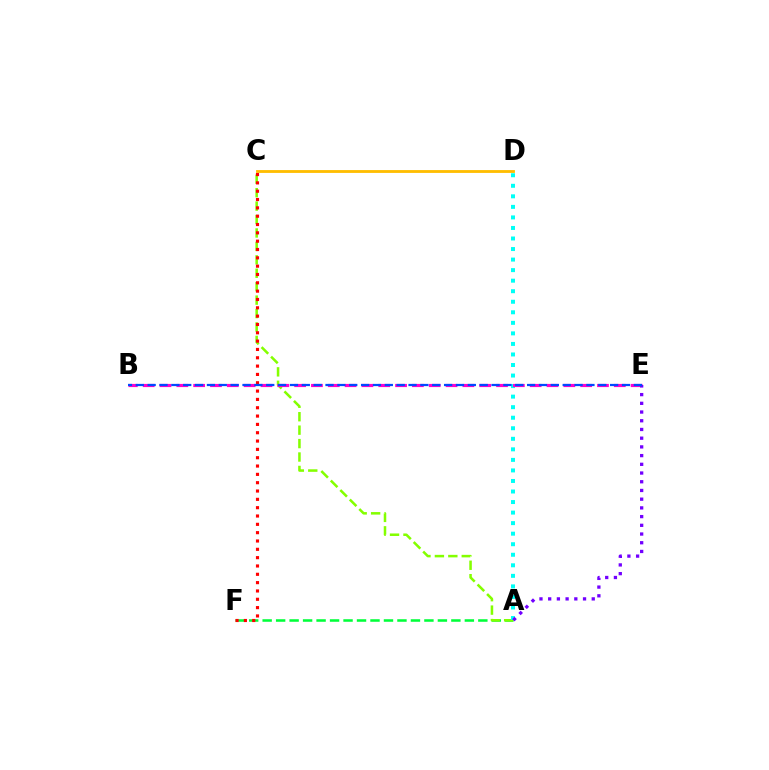{('C', 'D'): [{'color': '#ffbd00', 'line_style': 'solid', 'thickness': 2.04}], ('A', 'F'): [{'color': '#00ff39', 'line_style': 'dashed', 'thickness': 1.83}], ('A', 'C'): [{'color': '#84ff00', 'line_style': 'dashed', 'thickness': 1.82}], ('C', 'F'): [{'color': '#ff0000', 'line_style': 'dotted', 'thickness': 2.26}], ('A', 'D'): [{'color': '#00fff6', 'line_style': 'dotted', 'thickness': 2.86}], ('B', 'E'): [{'color': '#ff00cf', 'line_style': 'dashed', 'thickness': 2.29}, {'color': '#004bff', 'line_style': 'dashed', 'thickness': 1.61}], ('A', 'E'): [{'color': '#7200ff', 'line_style': 'dotted', 'thickness': 2.37}]}